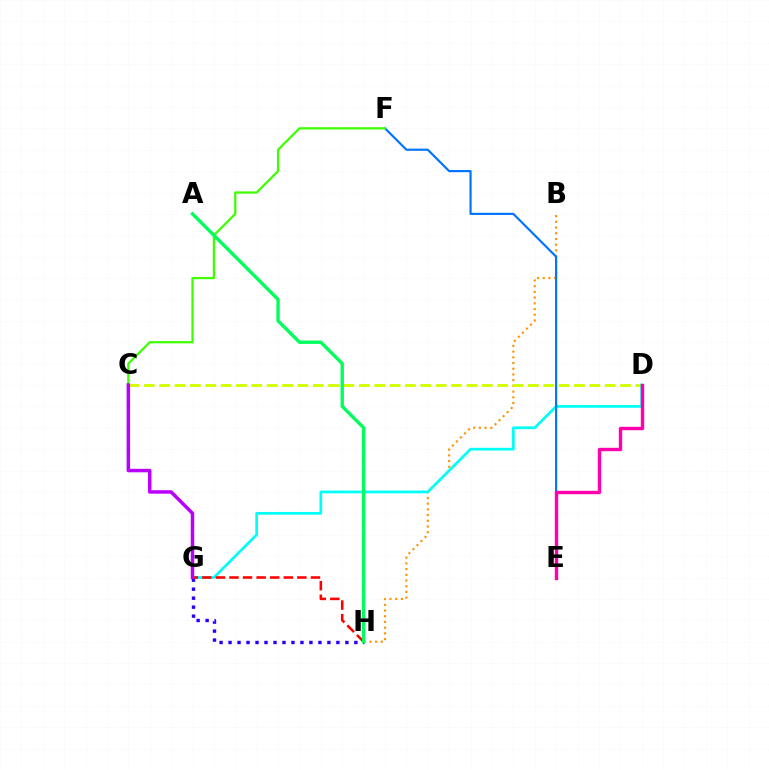{('G', 'H'): [{'color': '#2500ff', 'line_style': 'dotted', 'thickness': 2.44}, {'color': '#ff0000', 'line_style': 'dashed', 'thickness': 1.84}], ('B', 'H'): [{'color': '#ff9400', 'line_style': 'dotted', 'thickness': 1.55}], ('C', 'D'): [{'color': '#d1ff00', 'line_style': 'dashed', 'thickness': 2.09}], ('D', 'G'): [{'color': '#00fff6', 'line_style': 'solid', 'thickness': 1.96}], ('E', 'F'): [{'color': '#0074ff', 'line_style': 'solid', 'thickness': 1.56}], ('D', 'E'): [{'color': '#ff00ac', 'line_style': 'solid', 'thickness': 2.43}], ('C', 'F'): [{'color': '#3dff00', 'line_style': 'solid', 'thickness': 1.61}], ('C', 'G'): [{'color': '#b900ff', 'line_style': 'solid', 'thickness': 2.51}], ('A', 'H'): [{'color': '#00ff5c', 'line_style': 'solid', 'thickness': 2.4}]}